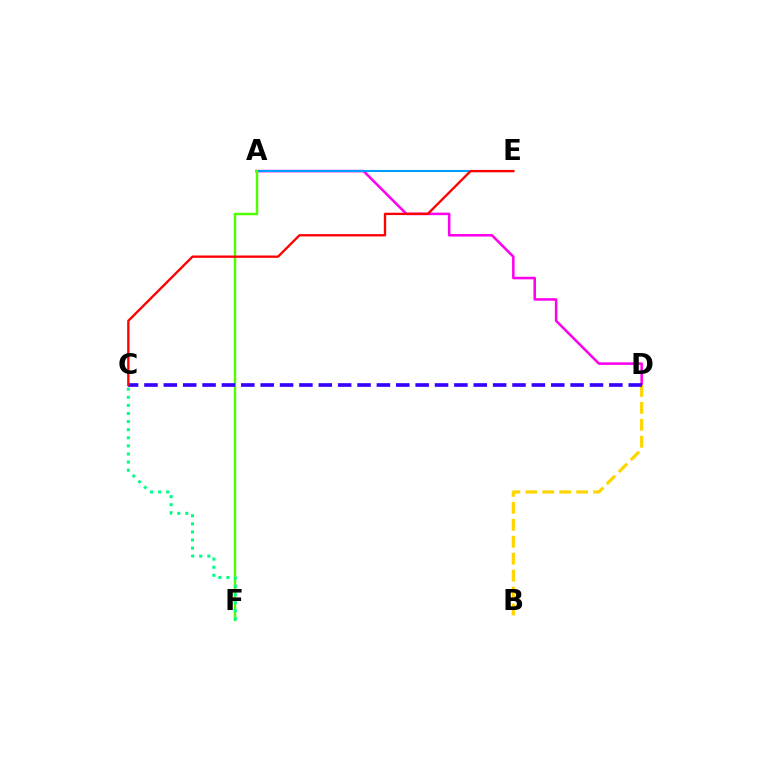{('A', 'D'): [{'color': '#ff00ed', 'line_style': 'solid', 'thickness': 1.82}], ('A', 'E'): [{'color': '#009eff', 'line_style': 'solid', 'thickness': 1.5}], ('A', 'F'): [{'color': '#4fff00', 'line_style': 'solid', 'thickness': 1.77}], ('C', 'F'): [{'color': '#00ff86', 'line_style': 'dotted', 'thickness': 2.2}], ('B', 'D'): [{'color': '#ffd500', 'line_style': 'dashed', 'thickness': 2.3}], ('C', 'D'): [{'color': '#3700ff', 'line_style': 'dashed', 'thickness': 2.63}], ('C', 'E'): [{'color': '#ff0000', 'line_style': 'solid', 'thickness': 1.68}]}